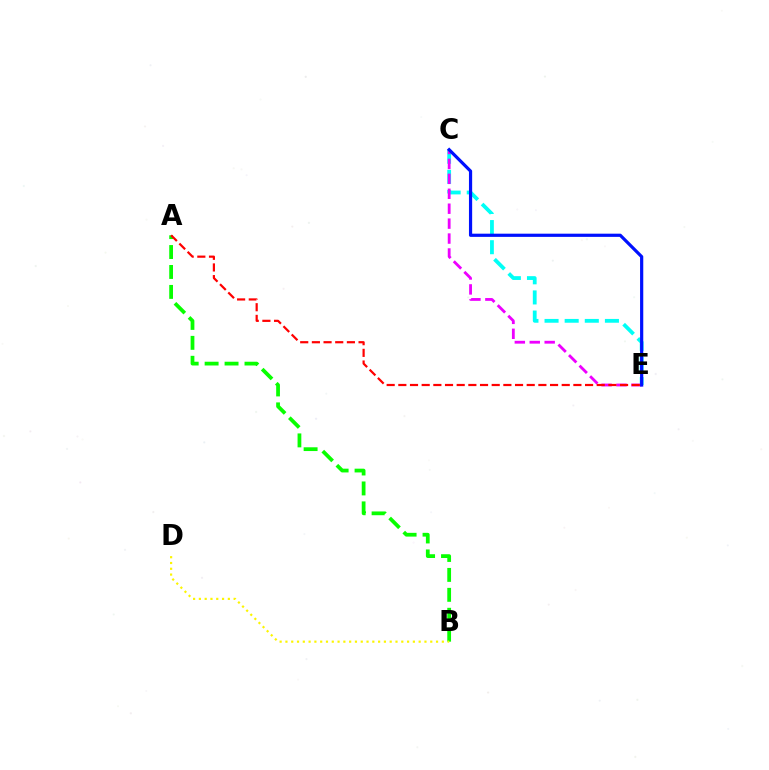{('C', 'E'): [{'color': '#00fff6', 'line_style': 'dashed', 'thickness': 2.73}, {'color': '#ee00ff', 'line_style': 'dashed', 'thickness': 2.03}, {'color': '#0010ff', 'line_style': 'solid', 'thickness': 2.3}], ('A', 'B'): [{'color': '#08ff00', 'line_style': 'dashed', 'thickness': 2.71}], ('A', 'E'): [{'color': '#ff0000', 'line_style': 'dashed', 'thickness': 1.59}], ('B', 'D'): [{'color': '#fcf500', 'line_style': 'dotted', 'thickness': 1.57}]}